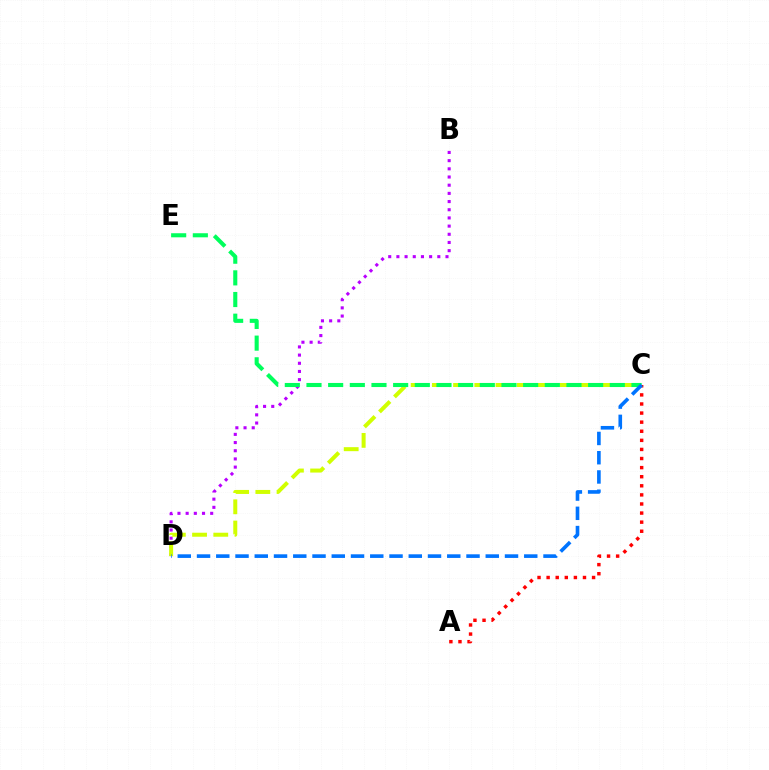{('B', 'D'): [{'color': '#b900ff', 'line_style': 'dotted', 'thickness': 2.22}], ('C', 'D'): [{'color': '#d1ff00', 'line_style': 'dashed', 'thickness': 2.88}, {'color': '#0074ff', 'line_style': 'dashed', 'thickness': 2.61}], ('C', 'E'): [{'color': '#00ff5c', 'line_style': 'dashed', 'thickness': 2.94}], ('A', 'C'): [{'color': '#ff0000', 'line_style': 'dotted', 'thickness': 2.47}]}